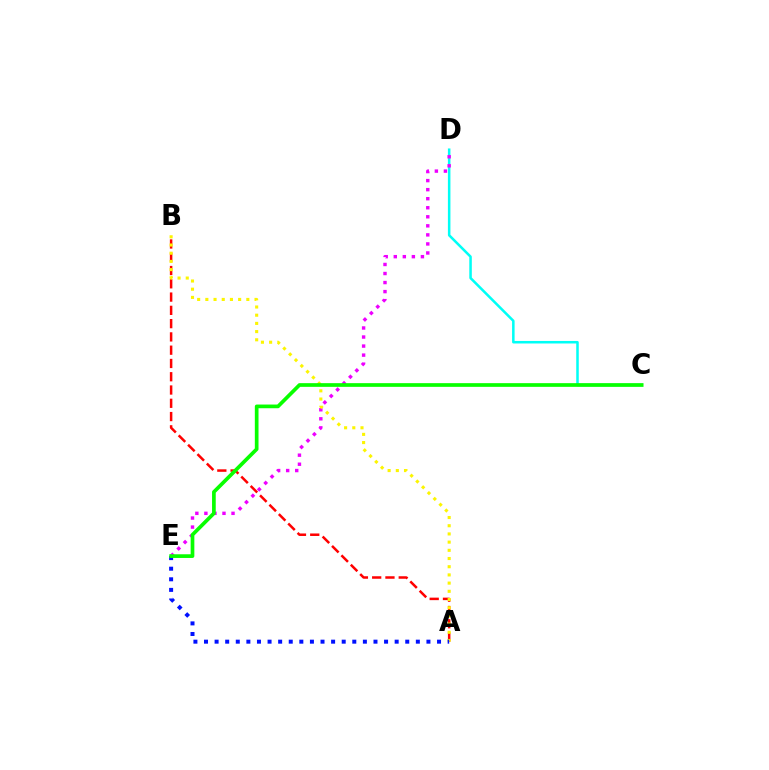{('C', 'D'): [{'color': '#00fff6', 'line_style': 'solid', 'thickness': 1.82}], ('A', 'B'): [{'color': '#ff0000', 'line_style': 'dashed', 'thickness': 1.8}, {'color': '#fcf500', 'line_style': 'dotted', 'thickness': 2.23}], ('D', 'E'): [{'color': '#ee00ff', 'line_style': 'dotted', 'thickness': 2.46}], ('A', 'E'): [{'color': '#0010ff', 'line_style': 'dotted', 'thickness': 2.88}], ('C', 'E'): [{'color': '#08ff00', 'line_style': 'solid', 'thickness': 2.66}]}